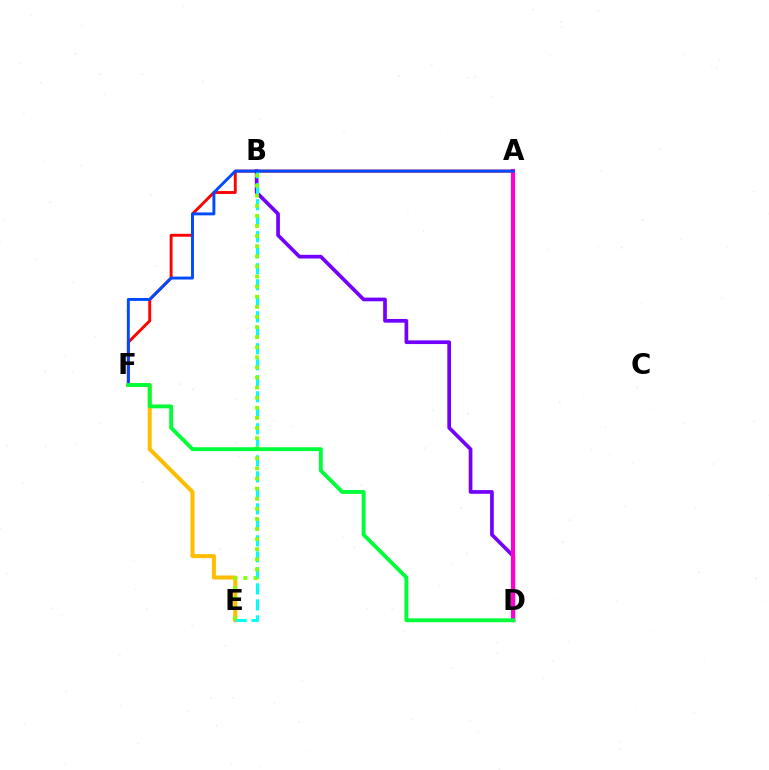{('A', 'F'): [{'color': '#ff0000', 'line_style': 'solid', 'thickness': 2.09}, {'color': '#004bff', 'line_style': 'solid', 'thickness': 2.1}], ('B', 'D'): [{'color': '#7200ff', 'line_style': 'solid', 'thickness': 2.65}], ('A', 'D'): [{'color': '#ff00cf', 'line_style': 'solid', 'thickness': 2.99}], ('E', 'F'): [{'color': '#ffbd00', 'line_style': 'solid', 'thickness': 2.9}], ('B', 'E'): [{'color': '#00fff6', 'line_style': 'dashed', 'thickness': 2.17}, {'color': '#84ff00', 'line_style': 'dotted', 'thickness': 2.74}], ('D', 'F'): [{'color': '#00ff39', 'line_style': 'solid', 'thickness': 2.78}]}